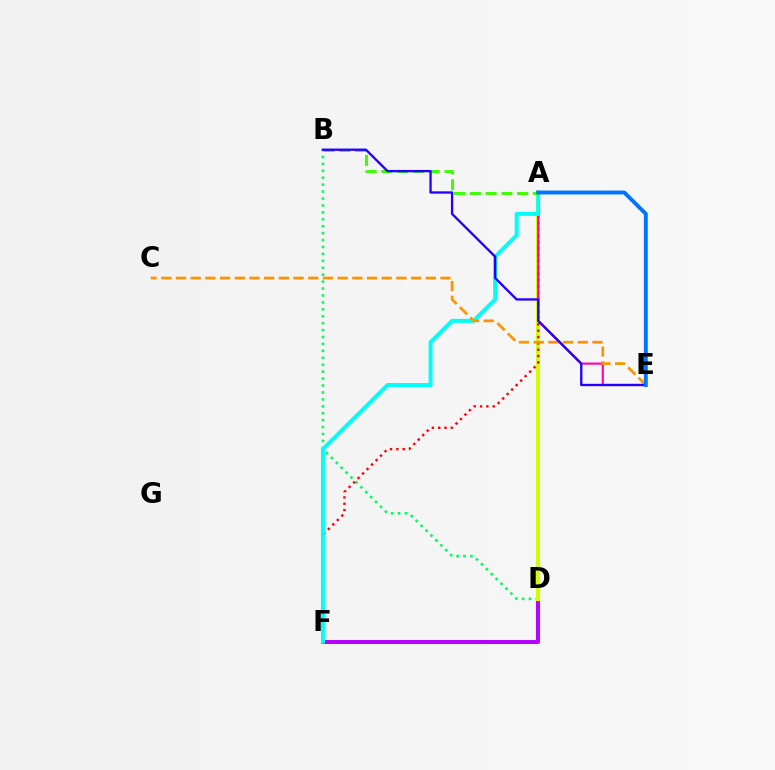{('D', 'F'): [{'color': '#b900ff', 'line_style': 'solid', 'thickness': 2.87}], ('B', 'D'): [{'color': '#00ff5c', 'line_style': 'dotted', 'thickness': 1.88}], ('A', 'D'): [{'color': '#d1ff00', 'line_style': 'solid', 'thickness': 2.98}], ('A', 'F'): [{'color': '#ff0000', 'line_style': 'dotted', 'thickness': 1.72}, {'color': '#00fff6', 'line_style': 'solid', 'thickness': 2.86}], ('A', 'E'): [{'color': '#ff00ac', 'line_style': 'solid', 'thickness': 1.54}, {'color': '#0074ff', 'line_style': 'solid', 'thickness': 2.8}], ('A', 'B'): [{'color': '#3dff00', 'line_style': 'dashed', 'thickness': 2.14}], ('C', 'E'): [{'color': '#ff9400', 'line_style': 'dashed', 'thickness': 2.0}], ('B', 'E'): [{'color': '#2500ff', 'line_style': 'solid', 'thickness': 1.68}]}